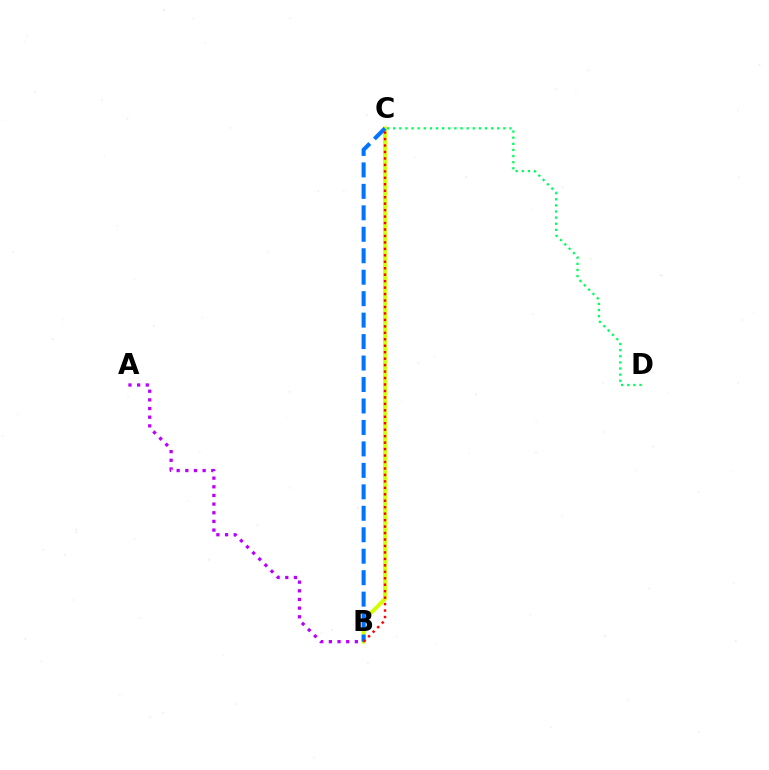{('B', 'C'): [{'color': '#d1ff00', 'line_style': 'solid', 'thickness': 2.74}, {'color': '#0074ff', 'line_style': 'dashed', 'thickness': 2.92}, {'color': '#ff0000', 'line_style': 'dotted', 'thickness': 1.75}], ('C', 'D'): [{'color': '#00ff5c', 'line_style': 'dotted', 'thickness': 1.66}], ('A', 'B'): [{'color': '#b900ff', 'line_style': 'dotted', 'thickness': 2.35}]}